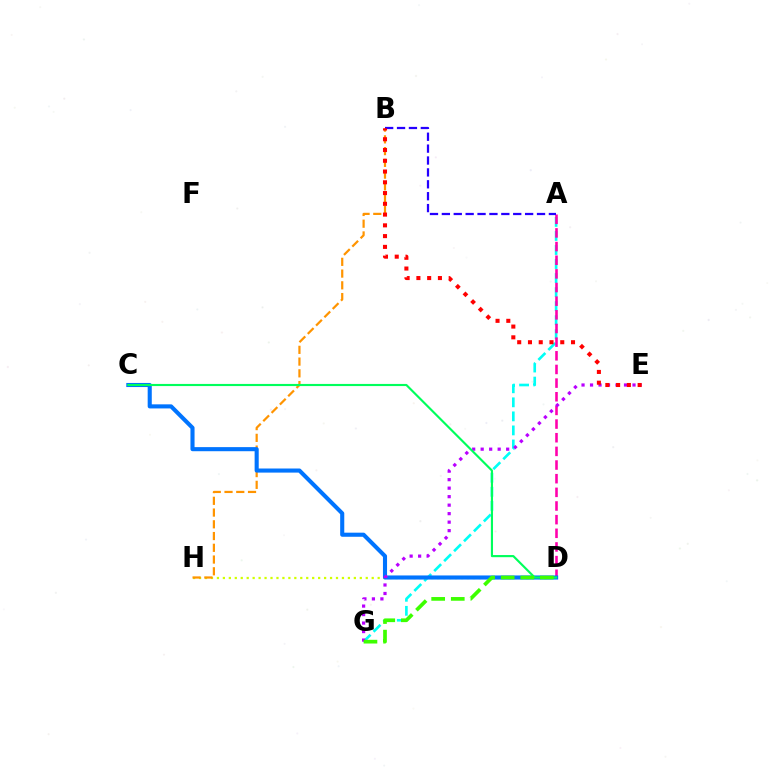{('A', 'G'): [{'color': '#00fff6', 'line_style': 'dashed', 'thickness': 1.91}], ('A', 'D'): [{'color': '#ff00ac', 'line_style': 'dashed', 'thickness': 1.85}], ('D', 'H'): [{'color': '#d1ff00', 'line_style': 'dotted', 'thickness': 1.62}], ('B', 'H'): [{'color': '#ff9400', 'line_style': 'dashed', 'thickness': 1.6}], ('C', 'D'): [{'color': '#0074ff', 'line_style': 'solid', 'thickness': 2.95}, {'color': '#00ff5c', 'line_style': 'solid', 'thickness': 1.54}], ('E', 'G'): [{'color': '#b900ff', 'line_style': 'dotted', 'thickness': 2.31}], ('D', 'G'): [{'color': '#3dff00', 'line_style': 'dashed', 'thickness': 2.66}], ('A', 'B'): [{'color': '#2500ff', 'line_style': 'dashed', 'thickness': 1.62}], ('B', 'E'): [{'color': '#ff0000', 'line_style': 'dotted', 'thickness': 2.92}]}